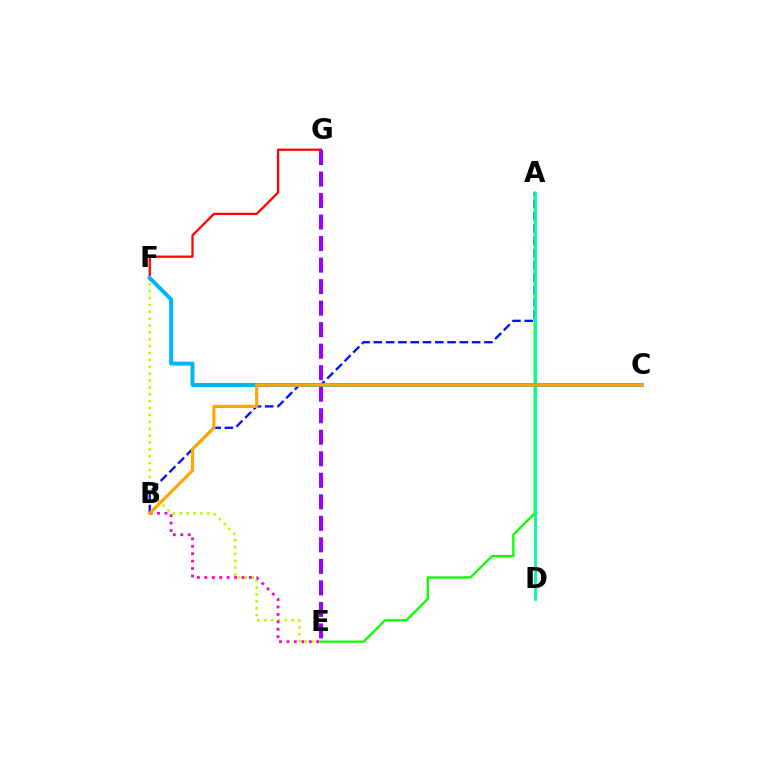{('E', 'F'): [{'color': '#b3ff00', 'line_style': 'dotted', 'thickness': 1.87}], ('A', 'E'): [{'color': '#08ff00', 'line_style': 'solid', 'thickness': 1.65}], ('A', 'B'): [{'color': '#0010ff', 'line_style': 'dashed', 'thickness': 1.67}], ('A', 'D'): [{'color': '#00ff9d', 'line_style': 'solid', 'thickness': 2.03}], ('F', 'G'): [{'color': '#ff0000', 'line_style': 'solid', 'thickness': 1.63}], ('C', 'F'): [{'color': '#00b5ff', 'line_style': 'solid', 'thickness': 2.85}], ('E', 'G'): [{'color': '#9b00ff', 'line_style': 'dashed', 'thickness': 2.92}], ('B', 'E'): [{'color': '#ff00bd', 'line_style': 'dotted', 'thickness': 2.02}], ('B', 'C'): [{'color': '#ffa500', 'line_style': 'solid', 'thickness': 2.24}]}